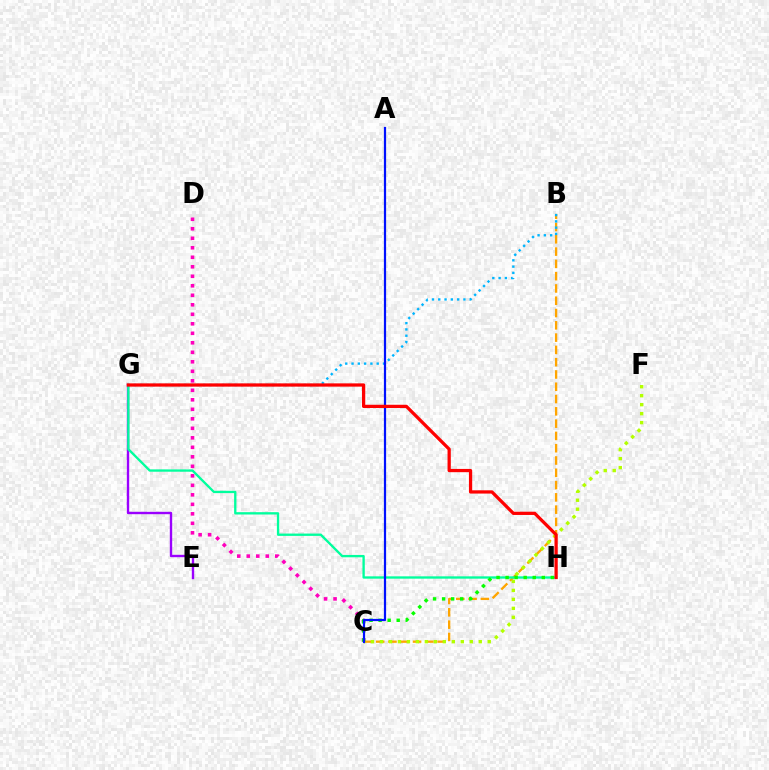{('E', 'G'): [{'color': '#9b00ff', 'line_style': 'solid', 'thickness': 1.71}], ('C', 'D'): [{'color': '#ff00bd', 'line_style': 'dotted', 'thickness': 2.58}], ('B', 'C'): [{'color': '#ffa500', 'line_style': 'dashed', 'thickness': 1.67}], ('C', 'F'): [{'color': '#b3ff00', 'line_style': 'dotted', 'thickness': 2.44}], ('G', 'H'): [{'color': '#00ff9d', 'line_style': 'solid', 'thickness': 1.68}, {'color': '#ff0000', 'line_style': 'solid', 'thickness': 2.34}], ('C', 'H'): [{'color': '#08ff00', 'line_style': 'dotted', 'thickness': 2.46}], ('B', 'G'): [{'color': '#00b5ff', 'line_style': 'dotted', 'thickness': 1.71}], ('A', 'C'): [{'color': '#0010ff', 'line_style': 'solid', 'thickness': 1.6}]}